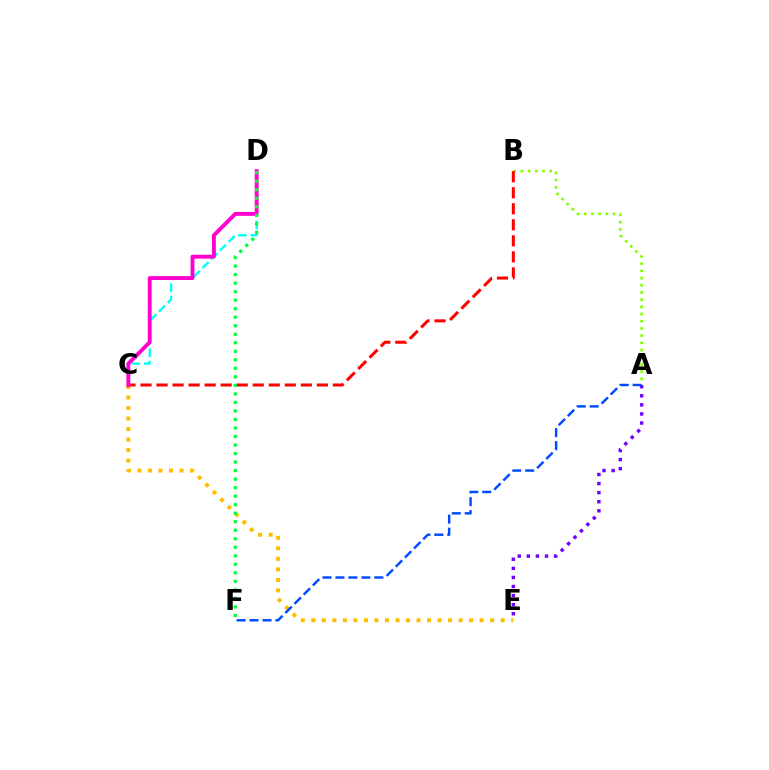{('C', 'D'): [{'color': '#00fff6', 'line_style': 'dashed', 'thickness': 1.68}, {'color': '#ff00cf', 'line_style': 'solid', 'thickness': 2.79}], ('A', 'B'): [{'color': '#84ff00', 'line_style': 'dotted', 'thickness': 1.96}], ('B', 'C'): [{'color': '#ff0000', 'line_style': 'dashed', 'thickness': 2.18}], ('A', 'E'): [{'color': '#7200ff', 'line_style': 'dotted', 'thickness': 2.47}], ('C', 'E'): [{'color': '#ffbd00', 'line_style': 'dotted', 'thickness': 2.86}], ('A', 'F'): [{'color': '#004bff', 'line_style': 'dashed', 'thickness': 1.76}], ('D', 'F'): [{'color': '#00ff39', 'line_style': 'dotted', 'thickness': 2.31}]}